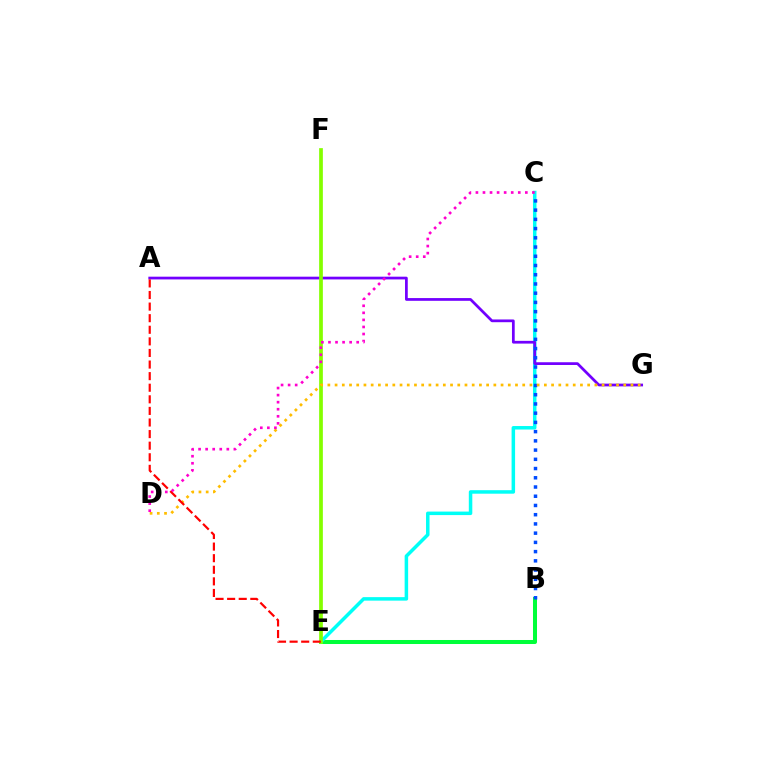{('B', 'E'): [{'color': '#00ff39', 'line_style': 'solid', 'thickness': 2.89}], ('C', 'E'): [{'color': '#00fff6', 'line_style': 'solid', 'thickness': 2.52}], ('A', 'G'): [{'color': '#7200ff', 'line_style': 'solid', 'thickness': 1.97}], ('E', 'F'): [{'color': '#84ff00', 'line_style': 'solid', 'thickness': 2.68}], ('B', 'C'): [{'color': '#004bff', 'line_style': 'dotted', 'thickness': 2.51}], ('D', 'G'): [{'color': '#ffbd00', 'line_style': 'dotted', 'thickness': 1.96}], ('A', 'E'): [{'color': '#ff0000', 'line_style': 'dashed', 'thickness': 1.57}], ('C', 'D'): [{'color': '#ff00cf', 'line_style': 'dotted', 'thickness': 1.92}]}